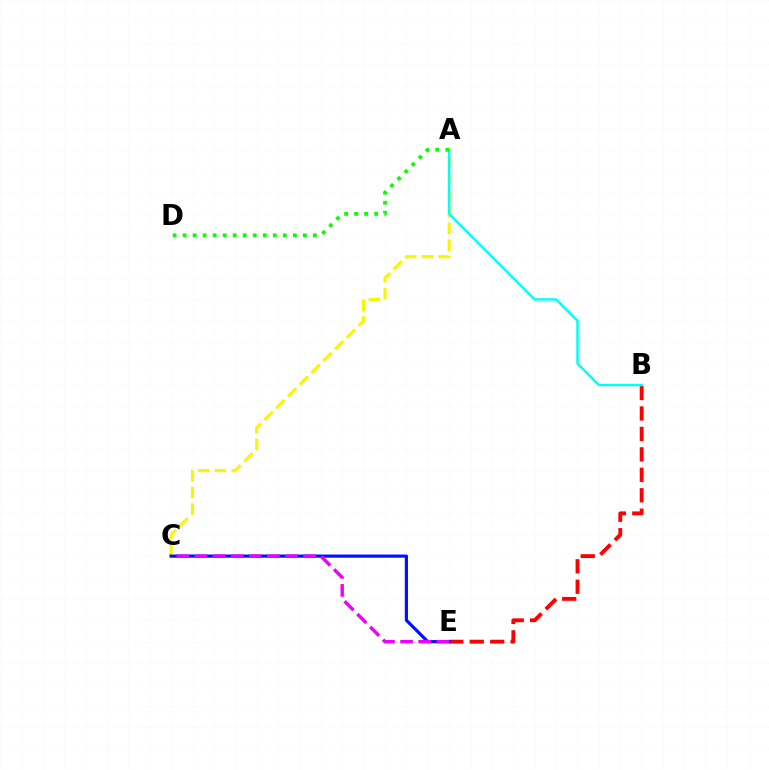{('B', 'E'): [{'color': '#ff0000', 'line_style': 'dashed', 'thickness': 2.78}], ('A', 'C'): [{'color': '#fcf500', 'line_style': 'dashed', 'thickness': 2.26}], ('C', 'E'): [{'color': '#0010ff', 'line_style': 'solid', 'thickness': 2.29}, {'color': '#ee00ff', 'line_style': 'dashed', 'thickness': 2.46}], ('A', 'B'): [{'color': '#00fff6', 'line_style': 'solid', 'thickness': 1.76}], ('A', 'D'): [{'color': '#08ff00', 'line_style': 'dotted', 'thickness': 2.72}]}